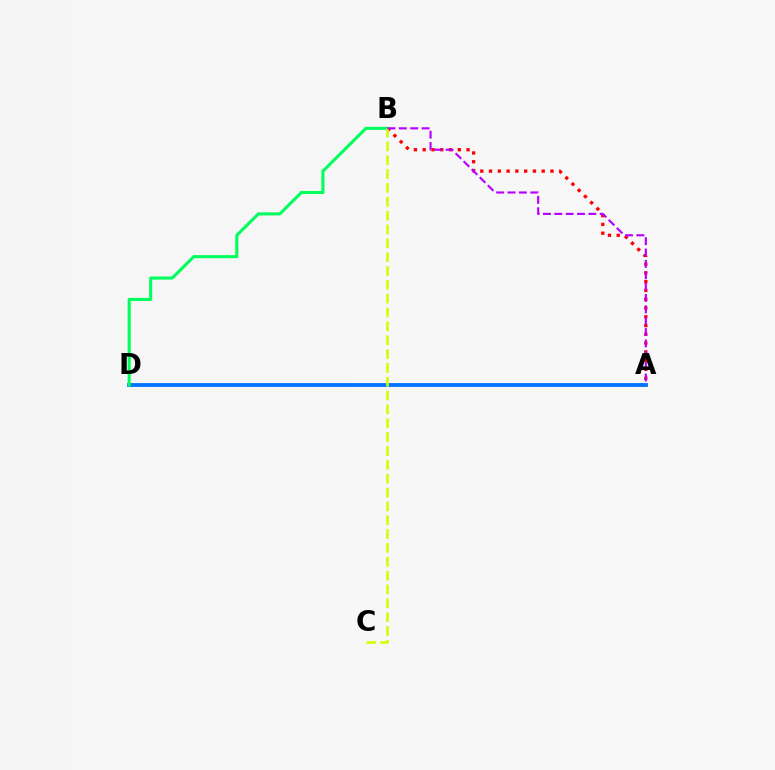{('A', 'B'): [{'color': '#ff0000', 'line_style': 'dotted', 'thickness': 2.38}, {'color': '#b900ff', 'line_style': 'dashed', 'thickness': 1.54}], ('A', 'D'): [{'color': '#0074ff', 'line_style': 'solid', 'thickness': 2.77}], ('B', 'D'): [{'color': '#00ff5c', 'line_style': 'solid', 'thickness': 2.21}], ('B', 'C'): [{'color': '#d1ff00', 'line_style': 'dashed', 'thickness': 1.88}]}